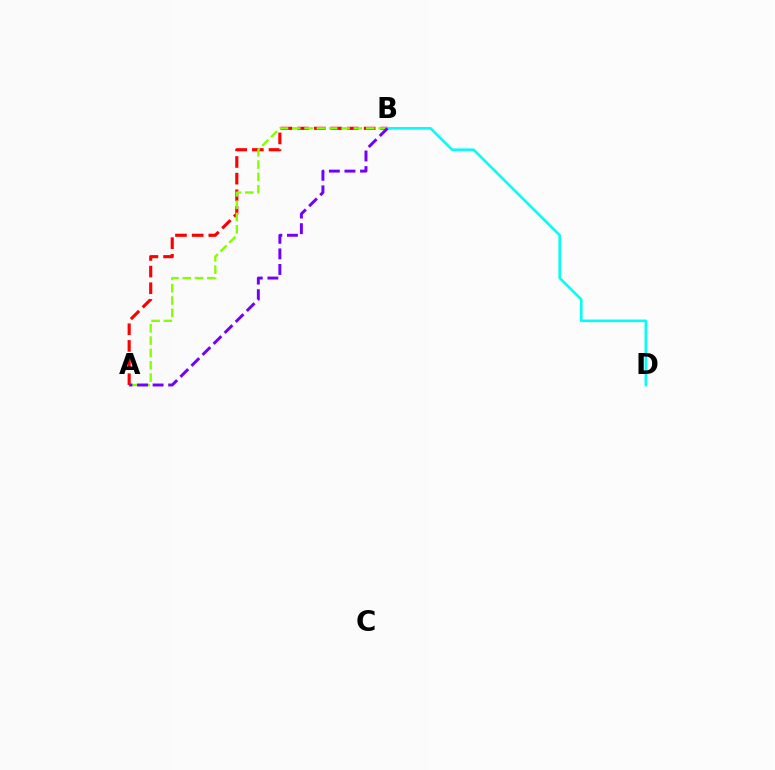{('A', 'B'): [{'color': '#ff0000', 'line_style': 'dashed', 'thickness': 2.26}, {'color': '#84ff00', 'line_style': 'dashed', 'thickness': 1.67}, {'color': '#7200ff', 'line_style': 'dashed', 'thickness': 2.12}], ('B', 'D'): [{'color': '#00fff6', 'line_style': 'solid', 'thickness': 1.88}]}